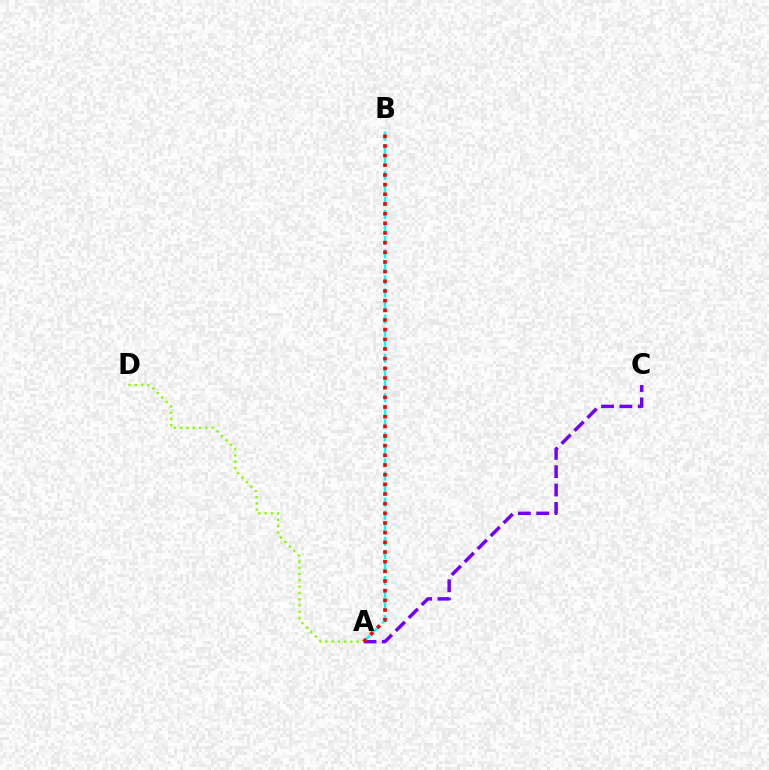{('A', 'B'): [{'color': '#00fff6', 'line_style': 'dashed', 'thickness': 1.78}, {'color': '#ff0000', 'line_style': 'dotted', 'thickness': 2.63}], ('A', 'C'): [{'color': '#7200ff', 'line_style': 'dashed', 'thickness': 2.49}], ('A', 'D'): [{'color': '#84ff00', 'line_style': 'dotted', 'thickness': 1.71}]}